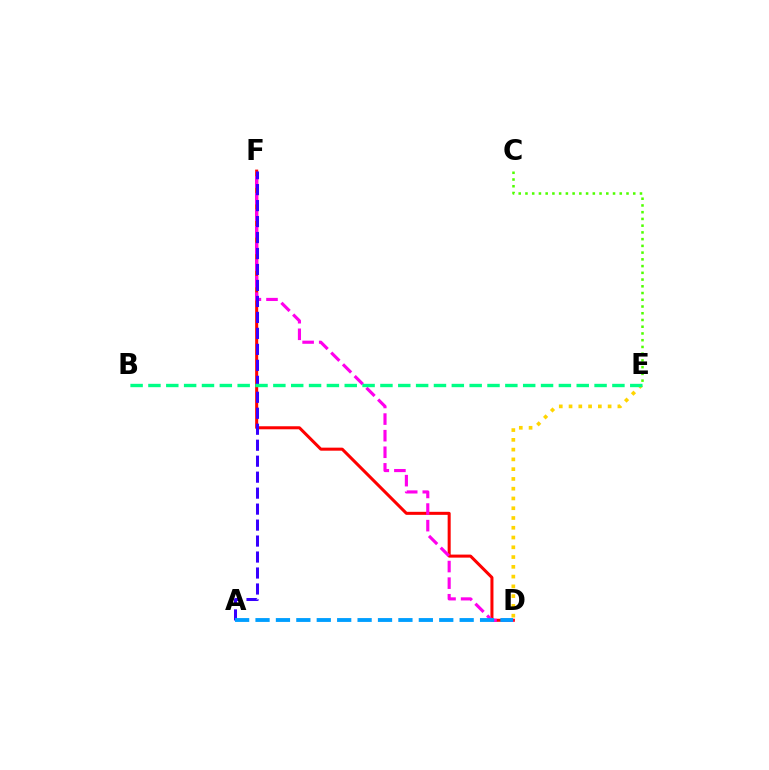{('D', 'F'): [{'color': '#ff0000', 'line_style': 'solid', 'thickness': 2.18}, {'color': '#ff00ed', 'line_style': 'dashed', 'thickness': 2.25}], ('A', 'F'): [{'color': '#3700ff', 'line_style': 'dashed', 'thickness': 2.17}], ('D', 'E'): [{'color': '#ffd500', 'line_style': 'dotted', 'thickness': 2.65}], ('C', 'E'): [{'color': '#4fff00', 'line_style': 'dotted', 'thickness': 1.83}], ('B', 'E'): [{'color': '#00ff86', 'line_style': 'dashed', 'thickness': 2.42}], ('A', 'D'): [{'color': '#009eff', 'line_style': 'dashed', 'thickness': 2.77}]}